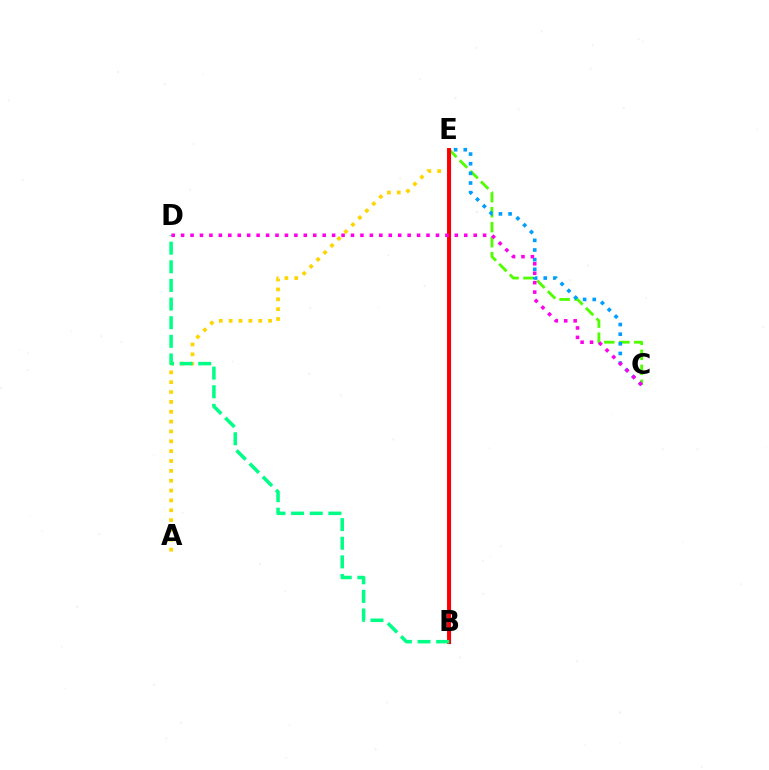{('A', 'E'): [{'color': '#ffd500', 'line_style': 'dotted', 'thickness': 2.68}], ('C', 'E'): [{'color': '#4fff00', 'line_style': 'dashed', 'thickness': 2.04}, {'color': '#009eff', 'line_style': 'dotted', 'thickness': 2.62}], ('B', 'E'): [{'color': '#3700ff', 'line_style': 'solid', 'thickness': 2.25}, {'color': '#ff0000', 'line_style': 'solid', 'thickness': 2.83}], ('B', 'D'): [{'color': '#00ff86', 'line_style': 'dashed', 'thickness': 2.53}], ('C', 'D'): [{'color': '#ff00ed', 'line_style': 'dotted', 'thickness': 2.56}]}